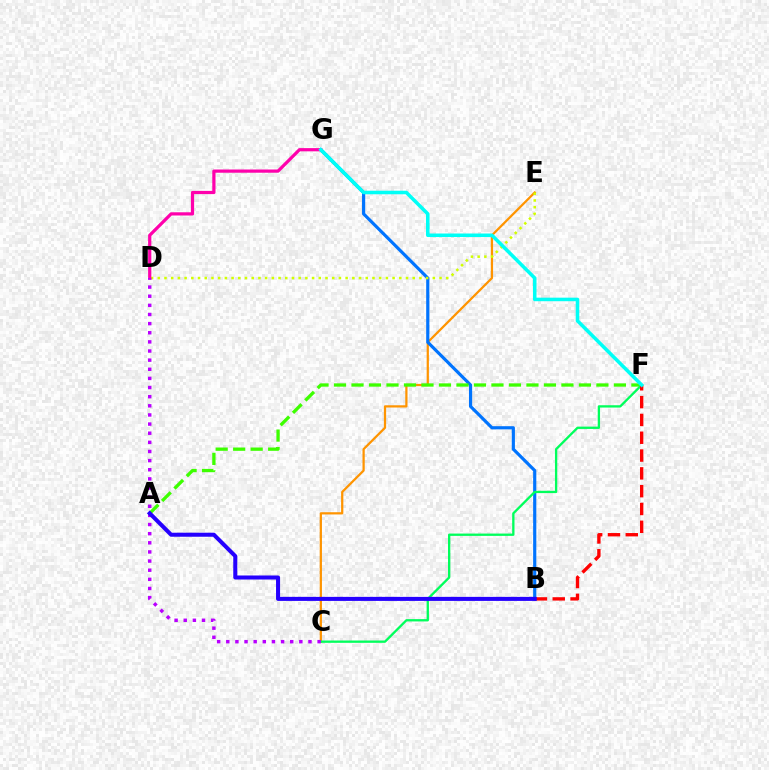{('C', 'E'): [{'color': '#ff9400', 'line_style': 'solid', 'thickness': 1.61}], ('B', 'G'): [{'color': '#0074ff', 'line_style': 'solid', 'thickness': 2.28}], ('D', 'E'): [{'color': '#d1ff00', 'line_style': 'dotted', 'thickness': 1.82}], ('D', 'G'): [{'color': '#ff00ac', 'line_style': 'solid', 'thickness': 2.32}], ('A', 'F'): [{'color': '#3dff00', 'line_style': 'dashed', 'thickness': 2.38}], ('C', 'F'): [{'color': '#00ff5c', 'line_style': 'solid', 'thickness': 1.67}], ('B', 'F'): [{'color': '#ff0000', 'line_style': 'dashed', 'thickness': 2.42}], ('C', 'D'): [{'color': '#b900ff', 'line_style': 'dotted', 'thickness': 2.48}], ('A', 'B'): [{'color': '#2500ff', 'line_style': 'solid', 'thickness': 2.9}], ('F', 'G'): [{'color': '#00fff6', 'line_style': 'solid', 'thickness': 2.55}]}